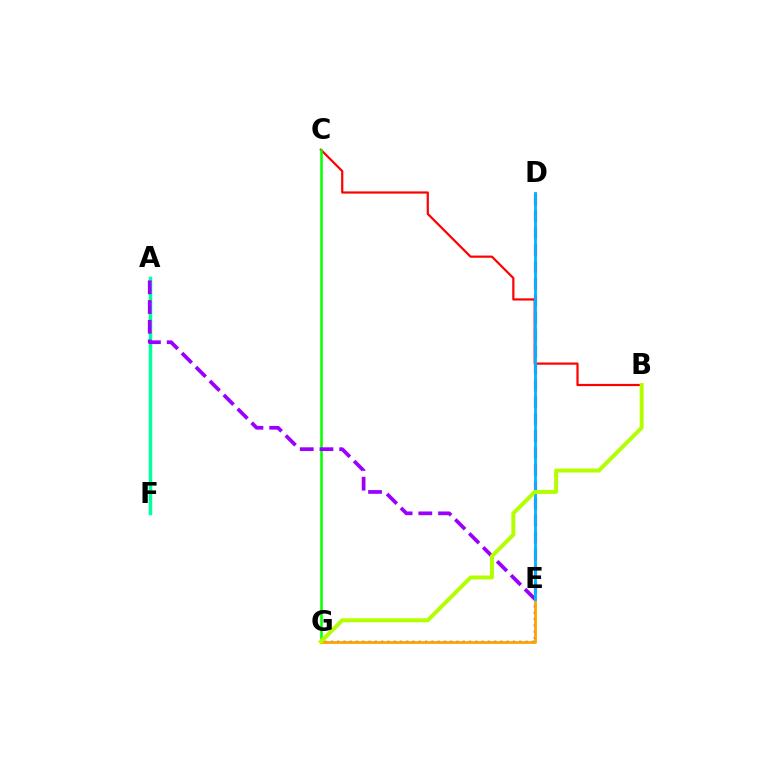{('B', 'C'): [{'color': '#ff0000', 'line_style': 'solid', 'thickness': 1.58}], ('C', 'G'): [{'color': '#08ff00', 'line_style': 'solid', 'thickness': 1.84}], ('E', 'G'): [{'color': '#0010ff', 'line_style': 'dotted', 'thickness': 1.71}, {'color': '#ffa500', 'line_style': 'solid', 'thickness': 2.03}], ('A', 'F'): [{'color': '#00ff9d', 'line_style': 'solid', 'thickness': 2.5}], ('A', 'E'): [{'color': '#9b00ff', 'line_style': 'dashed', 'thickness': 2.68}], ('D', 'E'): [{'color': '#ff00bd', 'line_style': 'dashed', 'thickness': 2.3}, {'color': '#00b5ff', 'line_style': 'solid', 'thickness': 2.05}], ('B', 'G'): [{'color': '#b3ff00', 'line_style': 'solid', 'thickness': 2.86}]}